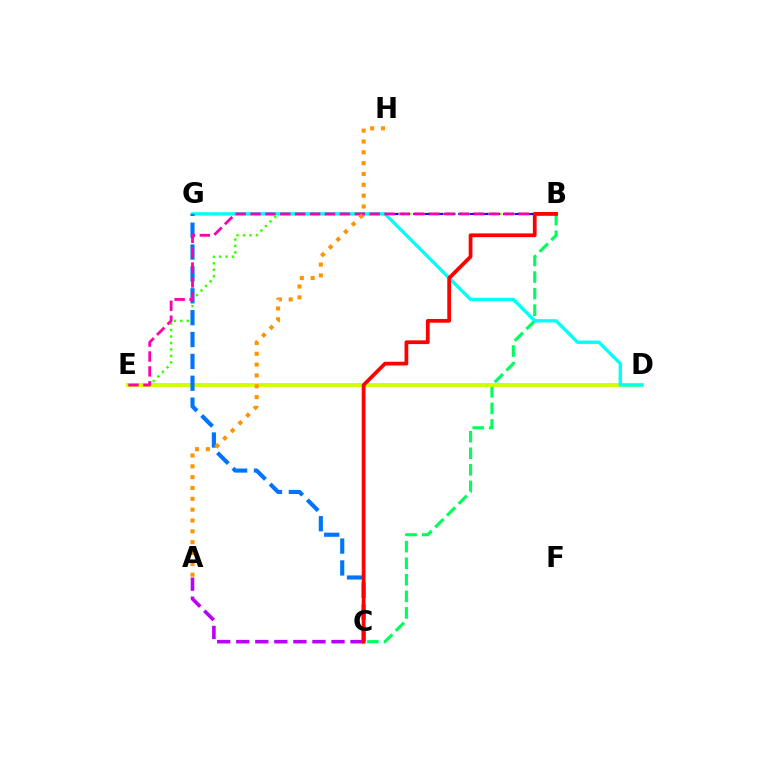{('B', 'C'): [{'color': '#00ff5c', 'line_style': 'dashed', 'thickness': 2.25}, {'color': '#ff0000', 'line_style': 'solid', 'thickness': 2.7}], ('B', 'E'): [{'color': '#3dff00', 'line_style': 'dotted', 'thickness': 1.76}, {'color': '#ff00ac', 'line_style': 'dashed', 'thickness': 2.02}], ('D', 'E'): [{'color': '#d1ff00', 'line_style': 'solid', 'thickness': 2.82}], ('A', 'C'): [{'color': '#b900ff', 'line_style': 'dashed', 'thickness': 2.59}], ('B', 'G'): [{'color': '#2500ff', 'line_style': 'dashed', 'thickness': 1.53}], ('D', 'G'): [{'color': '#00fff6', 'line_style': 'solid', 'thickness': 2.42}], ('C', 'G'): [{'color': '#0074ff', 'line_style': 'dashed', 'thickness': 2.97}], ('A', 'H'): [{'color': '#ff9400', 'line_style': 'dotted', 'thickness': 2.94}]}